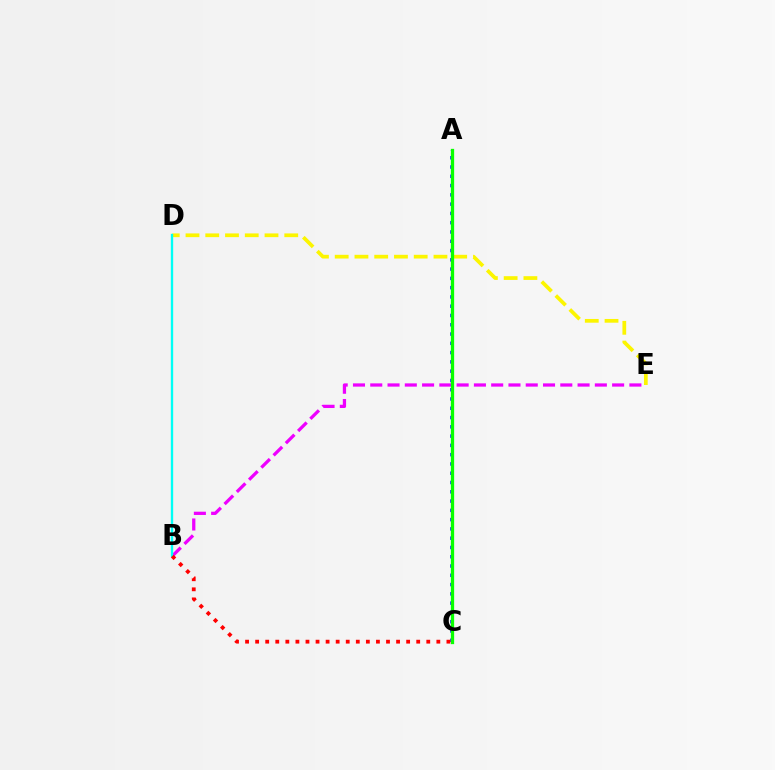{('B', 'E'): [{'color': '#ee00ff', 'line_style': 'dashed', 'thickness': 2.35}], ('A', 'C'): [{'color': '#0010ff', 'line_style': 'dotted', 'thickness': 2.52}, {'color': '#08ff00', 'line_style': 'solid', 'thickness': 2.36}], ('D', 'E'): [{'color': '#fcf500', 'line_style': 'dashed', 'thickness': 2.68}], ('B', 'D'): [{'color': '#00fff6', 'line_style': 'solid', 'thickness': 1.69}], ('B', 'C'): [{'color': '#ff0000', 'line_style': 'dotted', 'thickness': 2.74}]}